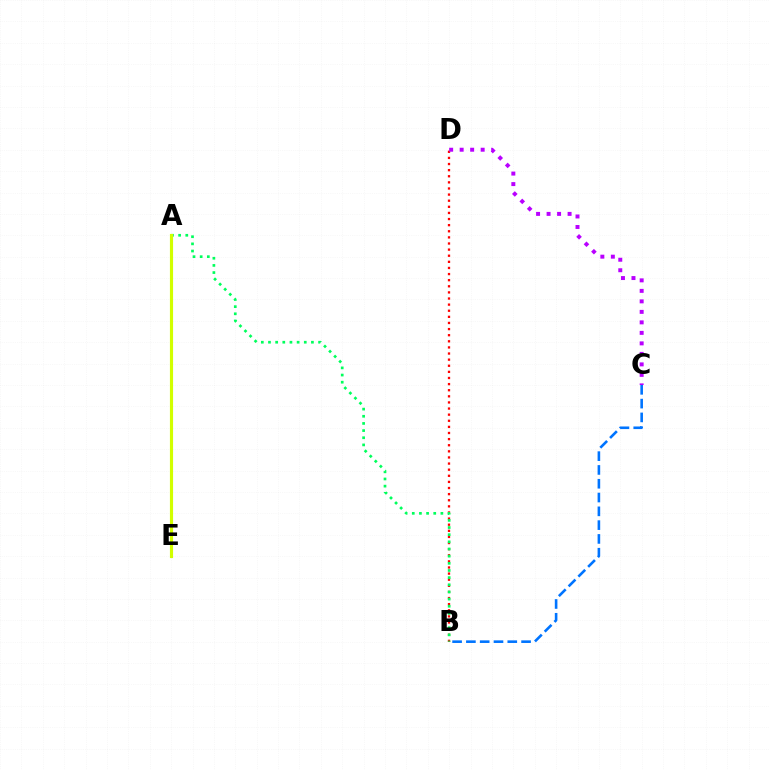{('B', 'D'): [{'color': '#ff0000', 'line_style': 'dotted', 'thickness': 1.66}], ('C', 'D'): [{'color': '#b900ff', 'line_style': 'dotted', 'thickness': 2.85}], ('A', 'B'): [{'color': '#00ff5c', 'line_style': 'dotted', 'thickness': 1.94}], ('A', 'E'): [{'color': '#d1ff00', 'line_style': 'solid', 'thickness': 2.27}], ('B', 'C'): [{'color': '#0074ff', 'line_style': 'dashed', 'thickness': 1.87}]}